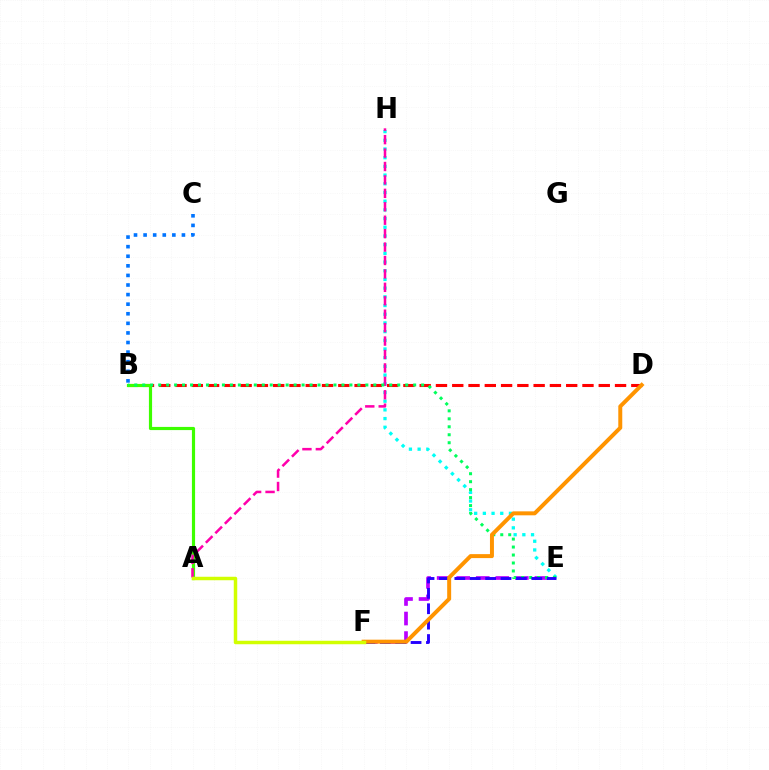{('E', 'F'): [{'color': '#b900ff', 'line_style': 'dashed', 'thickness': 2.66}, {'color': '#2500ff', 'line_style': 'dashed', 'thickness': 2.09}], ('E', 'H'): [{'color': '#00fff6', 'line_style': 'dotted', 'thickness': 2.36}], ('B', 'D'): [{'color': '#ff0000', 'line_style': 'dashed', 'thickness': 2.21}], ('A', 'B'): [{'color': '#3dff00', 'line_style': 'solid', 'thickness': 2.28}], ('A', 'H'): [{'color': '#ff00ac', 'line_style': 'dashed', 'thickness': 1.82}], ('B', 'E'): [{'color': '#00ff5c', 'line_style': 'dotted', 'thickness': 2.17}], ('D', 'F'): [{'color': '#ff9400', 'line_style': 'solid', 'thickness': 2.86}], ('B', 'C'): [{'color': '#0074ff', 'line_style': 'dotted', 'thickness': 2.6}], ('A', 'F'): [{'color': '#d1ff00', 'line_style': 'solid', 'thickness': 2.5}]}